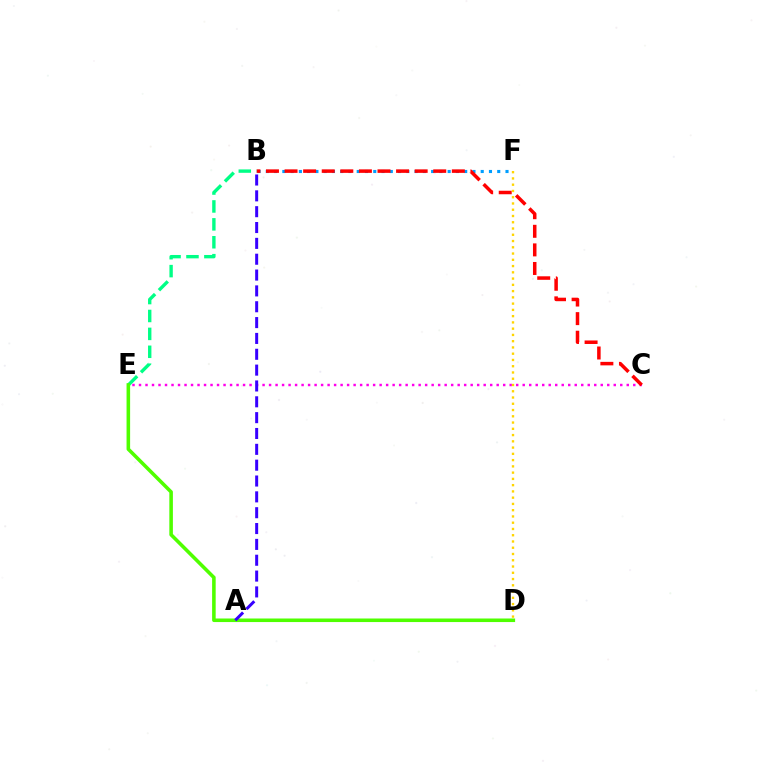{('C', 'E'): [{'color': '#ff00ed', 'line_style': 'dotted', 'thickness': 1.77}], ('B', 'F'): [{'color': '#009eff', 'line_style': 'dotted', 'thickness': 2.25}], ('B', 'C'): [{'color': '#ff0000', 'line_style': 'dashed', 'thickness': 2.52}], ('D', 'F'): [{'color': '#ffd500', 'line_style': 'dotted', 'thickness': 1.7}], ('B', 'E'): [{'color': '#00ff86', 'line_style': 'dashed', 'thickness': 2.43}], ('D', 'E'): [{'color': '#4fff00', 'line_style': 'solid', 'thickness': 2.57}], ('A', 'B'): [{'color': '#3700ff', 'line_style': 'dashed', 'thickness': 2.15}]}